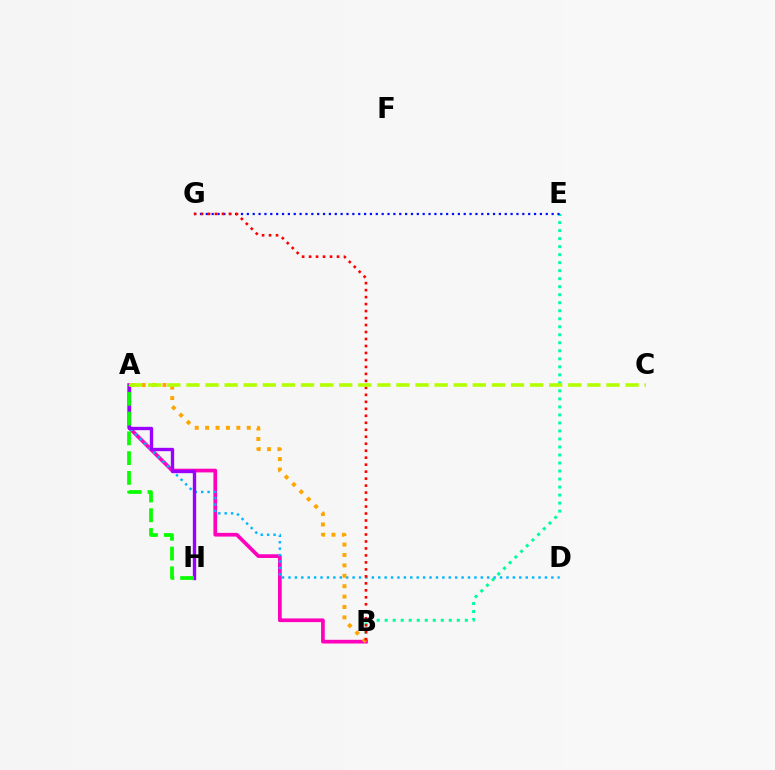{('B', 'E'): [{'color': '#00ff9d', 'line_style': 'dotted', 'thickness': 2.18}], ('A', 'B'): [{'color': '#ff00bd', 'line_style': 'solid', 'thickness': 2.67}, {'color': '#ffa500', 'line_style': 'dotted', 'thickness': 2.83}], ('A', 'D'): [{'color': '#00b5ff', 'line_style': 'dotted', 'thickness': 1.74}], ('A', 'H'): [{'color': '#9b00ff', 'line_style': 'solid', 'thickness': 2.41}, {'color': '#08ff00', 'line_style': 'dashed', 'thickness': 2.69}], ('E', 'G'): [{'color': '#0010ff', 'line_style': 'dotted', 'thickness': 1.59}], ('B', 'G'): [{'color': '#ff0000', 'line_style': 'dotted', 'thickness': 1.9}], ('A', 'C'): [{'color': '#b3ff00', 'line_style': 'dashed', 'thickness': 2.59}]}